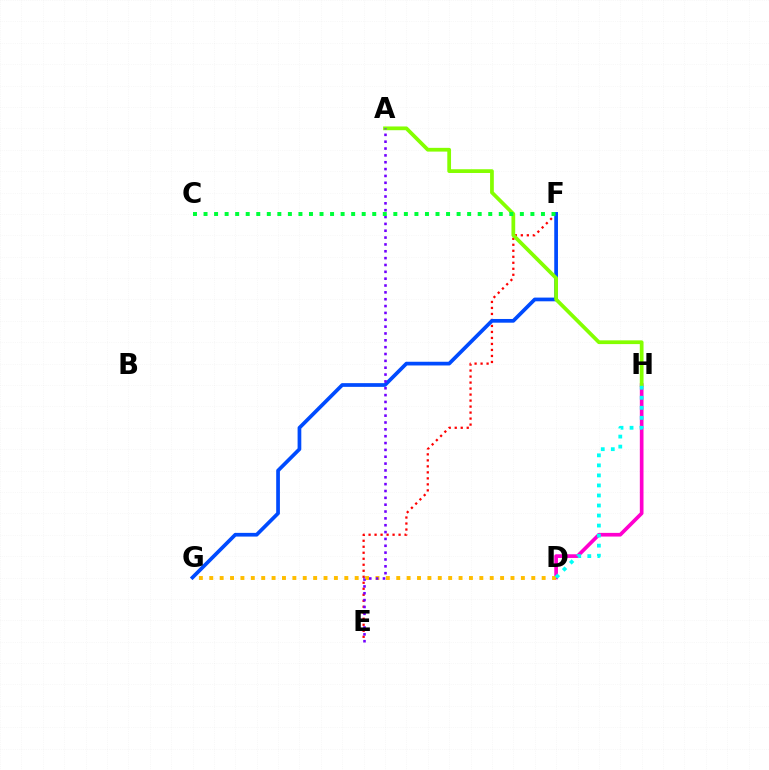{('E', 'F'): [{'color': '#ff0000', 'line_style': 'dotted', 'thickness': 1.63}], ('F', 'G'): [{'color': '#004bff', 'line_style': 'solid', 'thickness': 2.67}], ('D', 'H'): [{'color': '#ff00cf', 'line_style': 'solid', 'thickness': 2.65}, {'color': '#00fff6', 'line_style': 'dotted', 'thickness': 2.73}], ('A', 'H'): [{'color': '#84ff00', 'line_style': 'solid', 'thickness': 2.69}], ('D', 'G'): [{'color': '#ffbd00', 'line_style': 'dotted', 'thickness': 2.82}], ('A', 'E'): [{'color': '#7200ff', 'line_style': 'dotted', 'thickness': 1.86}], ('C', 'F'): [{'color': '#00ff39', 'line_style': 'dotted', 'thickness': 2.86}]}